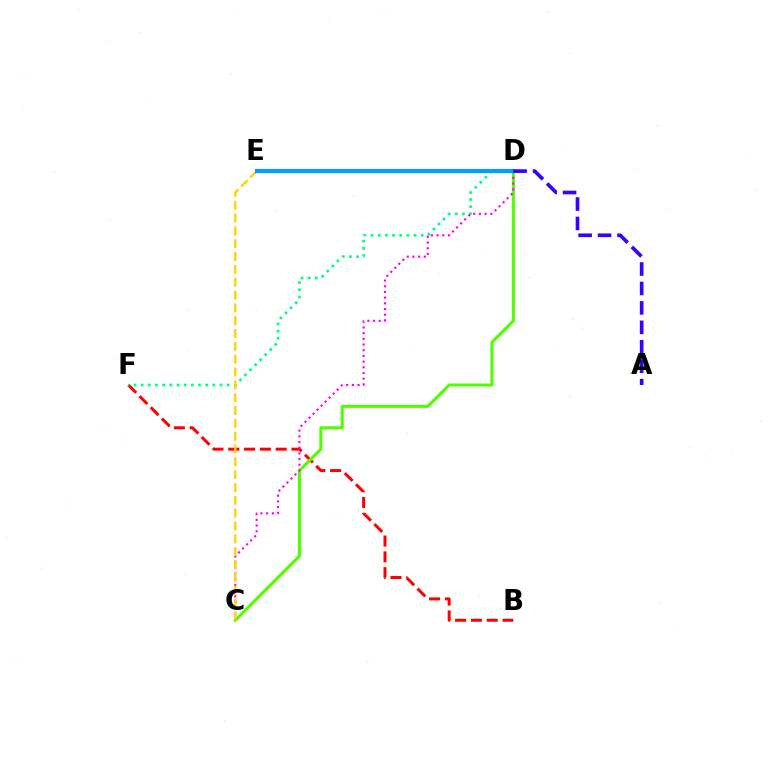{('B', 'F'): [{'color': '#ff0000', 'line_style': 'dashed', 'thickness': 2.15}], ('C', 'D'): [{'color': '#4fff00', 'line_style': 'solid', 'thickness': 2.18}, {'color': '#ff00ed', 'line_style': 'dotted', 'thickness': 1.55}], ('D', 'F'): [{'color': '#00ff86', 'line_style': 'dotted', 'thickness': 1.95}], ('C', 'E'): [{'color': '#ffd500', 'line_style': 'dashed', 'thickness': 1.74}], ('D', 'E'): [{'color': '#009eff', 'line_style': 'solid', 'thickness': 2.92}], ('A', 'D'): [{'color': '#3700ff', 'line_style': 'dashed', 'thickness': 2.64}]}